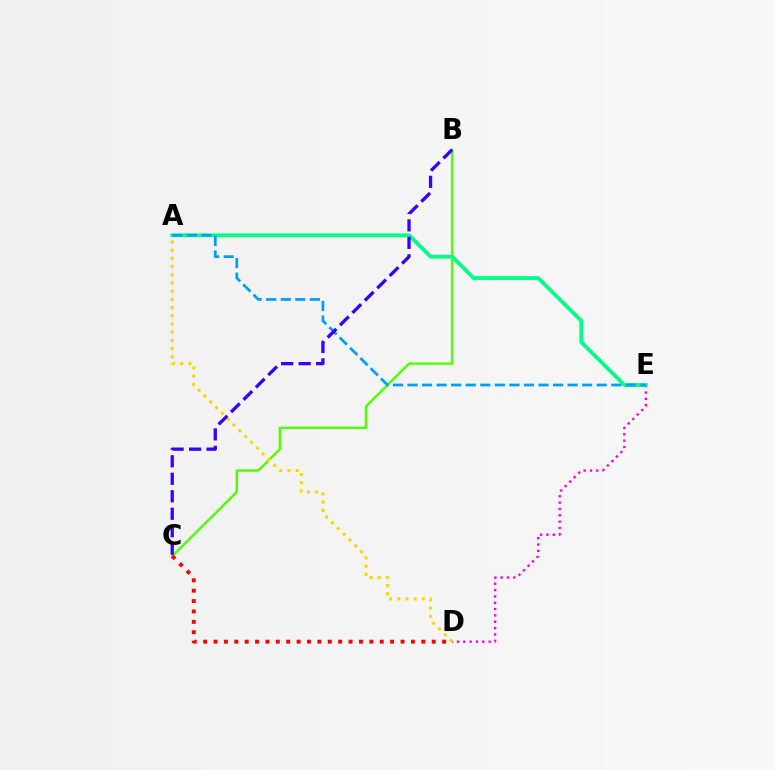{('D', 'E'): [{'color': '#ff00ed', 'line_style': 'dotted', 'thickness': 1.72}], ('B', 'C'): [{'color': '#4fff00', 'line_style': 'solid', 'thickness': 1.72}, {'color': '#3700ff', 'line_style': 'dashed', 'thickness': 2.38}], ('A', 'E'): [{'color': '#00ff86', 'line_style': 'solid', 'thickness': 2.72}, {'color': '#009eff', 'line_style': 'dashed', 'thickness': 1.98}], ('A', 'D'): [{'color': '#ffd500', 'line_style': 'dotted', 'thickness': 2.23}], ('C', 'D'): [{'color': '#ff0000', 'line_style': 'dotted', 'thickness': 2.82}]}